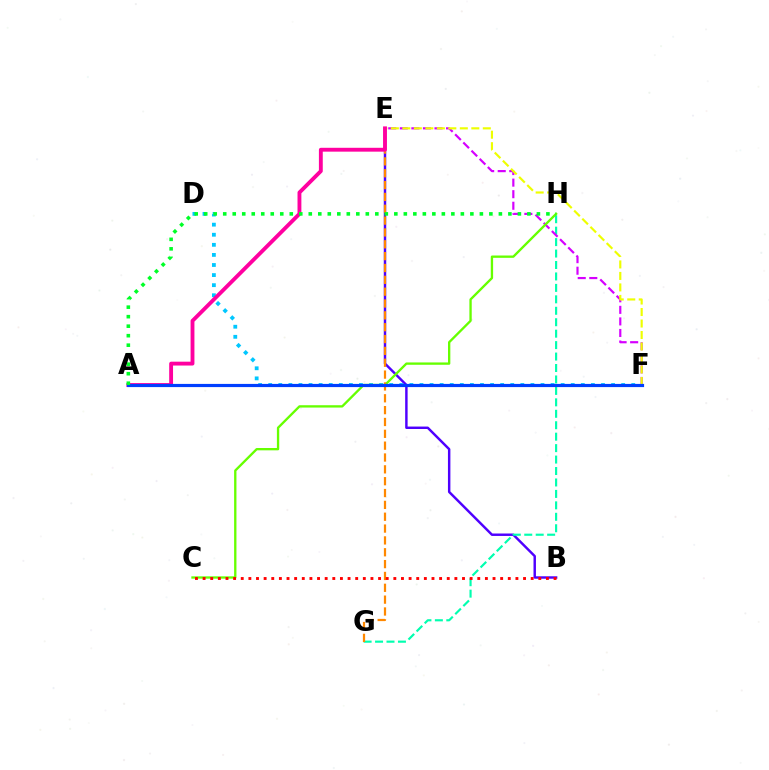{('B', 'E'): [{'color': '#4f00ff', 'line_style': 'solid', 'thickness': 1.76}], ('G', 'H'): [{'color': '#00ffaf', 'line_style': 'dashed', 'thickness': 1.55}], ('E', 'F'): [{'color': '#d600ff', 'line_style': 'dashed', 'thickness': 1.57}, {'color': '#eeff00', 'line_style': 'dashed', 'thickness': 1.56}], ('D', 'F'): [{'color': '#00c7ff', 'line_style': 'dotted', 'thickness': 2.74}], ('C', 'H'): [{'color': '#66ff00', 'line_style': 'solid', 'thickness': 1.68}], ('E', 'G'): [{'color': '#ff8800', 'line_style': 'dashed', 'thickness': 1.61}], ('B', 'C'): [{'color': '#ff0000', 'line_style': 'dotted', 'thickness': 2.07}], ('A', 'E'): [{'color': '#ff00a0', 'line_style': 'solid', 'thickness': 2.78}], ('A', 'F'): [{'color': '#003fff', 'line_style': 'solid', 'thickness': 2.29}], ('A', 'H'): [{'color': '#00ff27', 'line_style': 'dotted', 'thickness': 2.58}]}